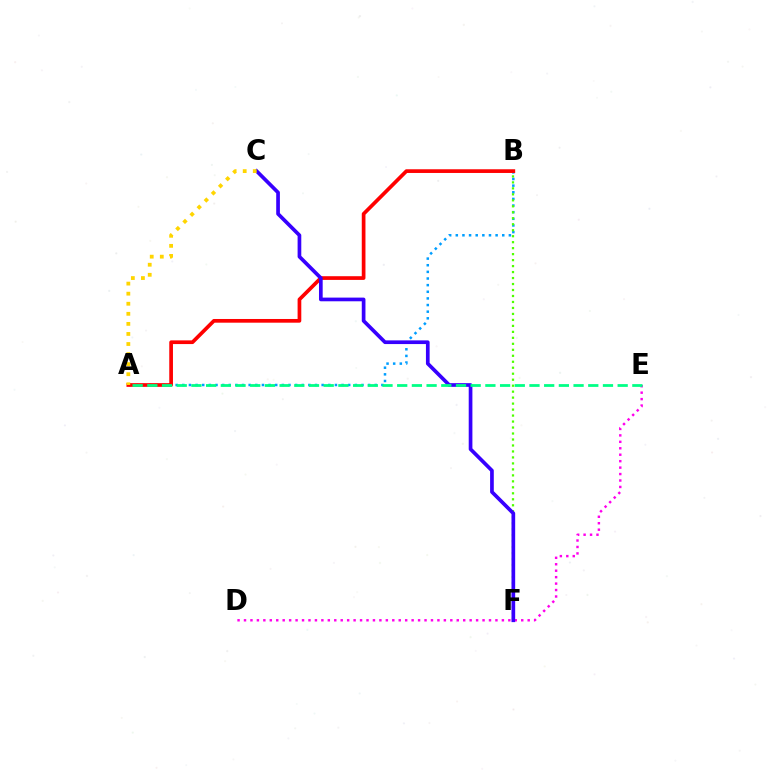{('A', 'B'): [{'color': '#009eff', 'line_style': 'dotted', 'thickness': 1.8}, {'color': '#ff0000', 'line_style': 'solid', 'thickness': 2.66}], ('B', 'F'): [{'color': '#4fff00', 'line_style': 'dotted', 'thickness': 1.62}], ('D', 'E'): [{'color': '#ff00ed', 'line_style': 'dotted', 'thickness': 1.75}], ('C', 'F'): [{'color': '#3700ff', 'line_style': 'solid', 'thickness': 2.66}], ('A', 'E'): [{'color': '#00ff86', 'line_style': 'dashed', 'thickness': 2.0}], ('A', 'C'): [{'color': '#ffd500', 'line_style': 'dotted', 'thickness': 2.74}]}